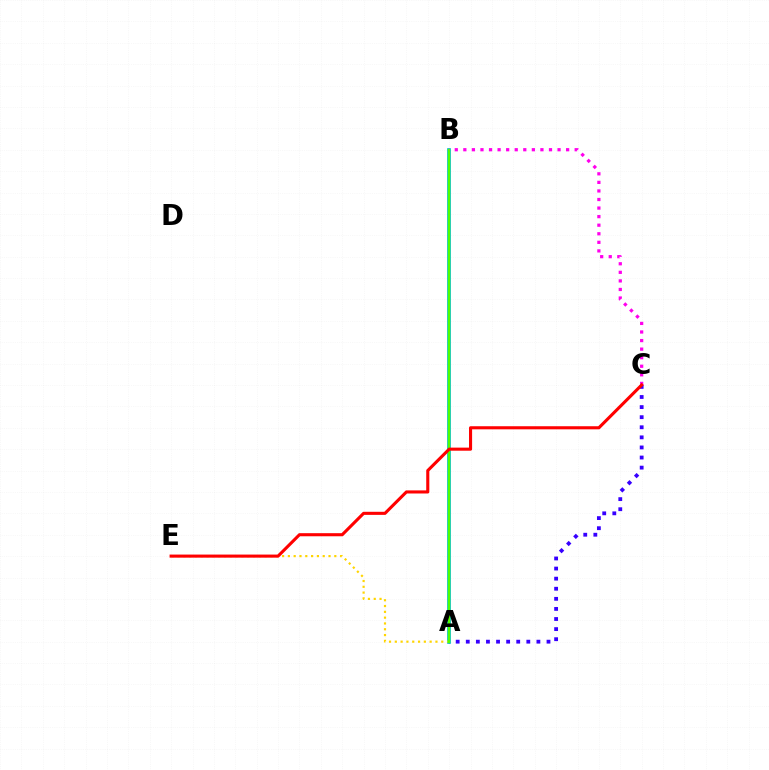{('A', 'B'): [{'color': '#009eff', 'line_style': 'solid', 'thickness': 2.6}, {'color': '#00ff86', 'line_style': 'solid', 'thickness': 1.78}, {'color': '#4fff00', 'line_style': 'solid', 'thickness': 1.75}], ('A', 'C'): [{'color': '#3700ff', 'line_style': 'dotted', 'thickness': 2.74}], ('A', 'E'): [{'color': '#ffd500', 'line_style': 'dotted', 'thickness': 1.58}], ('B', 'C'): [{'color': '#ff00ed', 'line_style': 'dotted', 'thickness': 2.33}], ('C', 'E'): [{'color': '#ff0000', 'line_style': 'solid', 'thickness': 2.23}]}